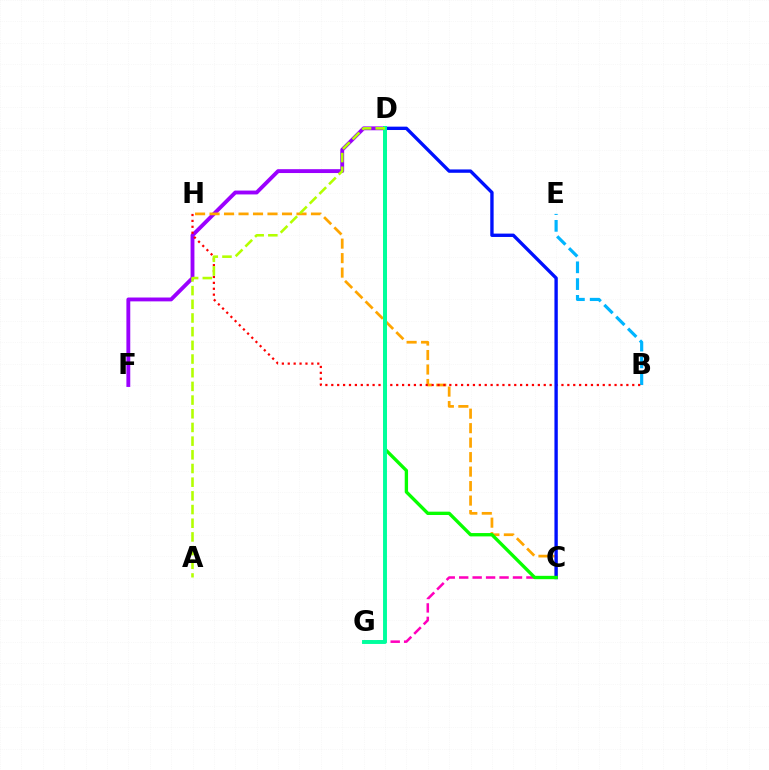{('D', 'F'): [{'color': '#9b00ff', 'line_style': 'solid', 'thickness': 2.78}], ('B', 'E'): [{'color': '#00b5ff', 'line_style': 'dashed', 'thickness': 2.28}], ('C', 'G'): [{'color': '#ff00bd', 'line_style': 'dashed', 'thickness': 1.83}], ('C', 'H'): [{'color': '#ffa500', 'line_style': 'dashed', 'thickness': 1.97}], ('B', 'H'): [{'color': '#ff0000', 'line_style': 'dotted', 'thickness': 1.6}], ('C', 'D'): [{'color': '#0010ff', 'line_style': 'solid', 'thickness': 2.42}, {'color': '#08ff00', 'line_style': 'solid', 'thickness': 2.41}], ('D', 'G'): [{'color': '#00ff9d', 'line_style': 'solid', 'thickness': 2.82}], ('A', 'D'): [{'color': '#b3ff00', 'line_style': 'dashed', 'thickness': 1.86}]}